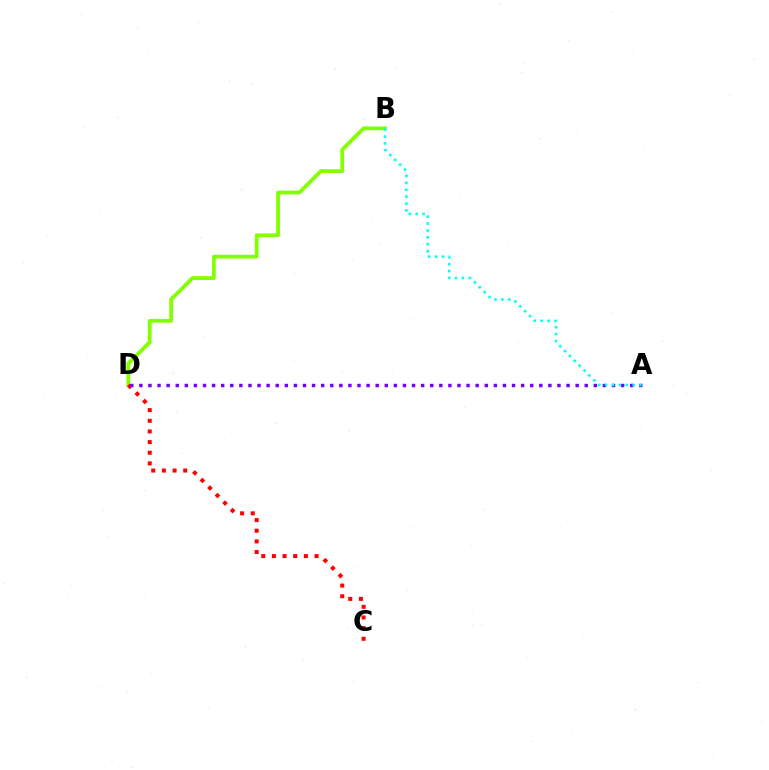{('B', 'D'): [{'color': '#84ff00', 'line_style': 'solid', 'thickness': 2.72}], ('C', 'D'): [{'color': '#ff0000', 'line_style': 'dotted', 'thickness': 2.9}], ('A', 'D'): [{'color': '#7200ff', 'line_style': 'dotted', 'thickness': 2.47}], ('A', 'B'): [{'color': '#00fff6', 'line_style': 'dotted', 'thickness': 1.87}]}